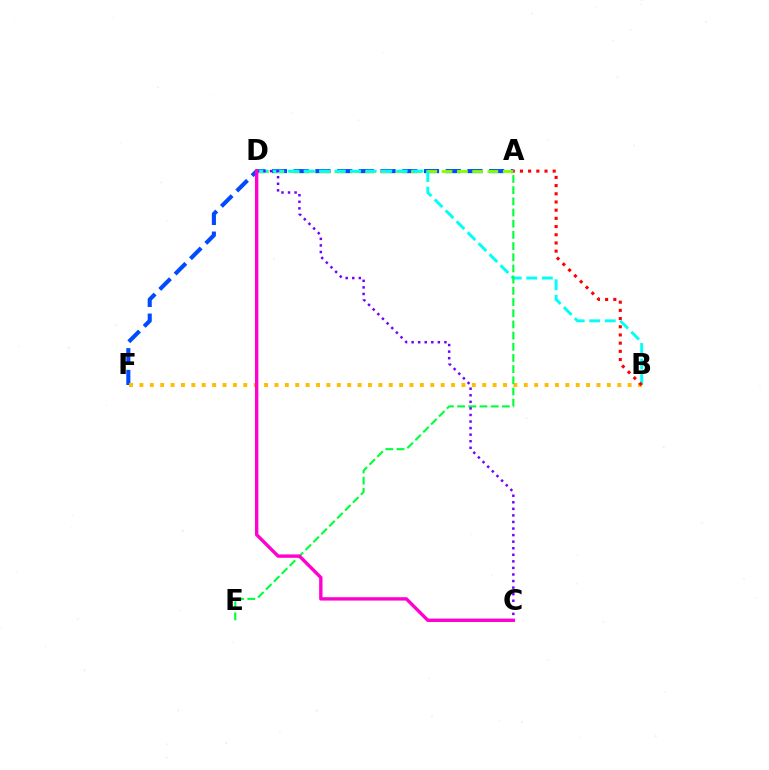{('A', 'F'): [{'color': '#004bff', 'line_style': 'dashed', 'thickness': 2.95}], ('B', 'F'): [{'color': '#ffbd00', 'line_style': 'dotted', 'thickness': 2.82}], ('A', 'D'): [{'color': '#84ff00', 'line_style': 'dashed', 'thickness': 2.08}], ('B', 'D'): [{'color': '#00fff6', 'line_style': 'dashed', 'thickness': 2.11}], ('A', 'E'): [{'color': '#00ff39', 'line_style': 'dashed', 'thickness': 1.52}], ('A', 'B'): [{'color': '#ff0000', 'line_style': 'dotted', 'thickness': 2.23}], ('C', 'D'): [{'color': '#7200ff', 'line_style': 'dotted', 'thickness': 1.78}, {'color': '#ff00cf', 'line_style': 'solid', 'thickness': 2.43}]}